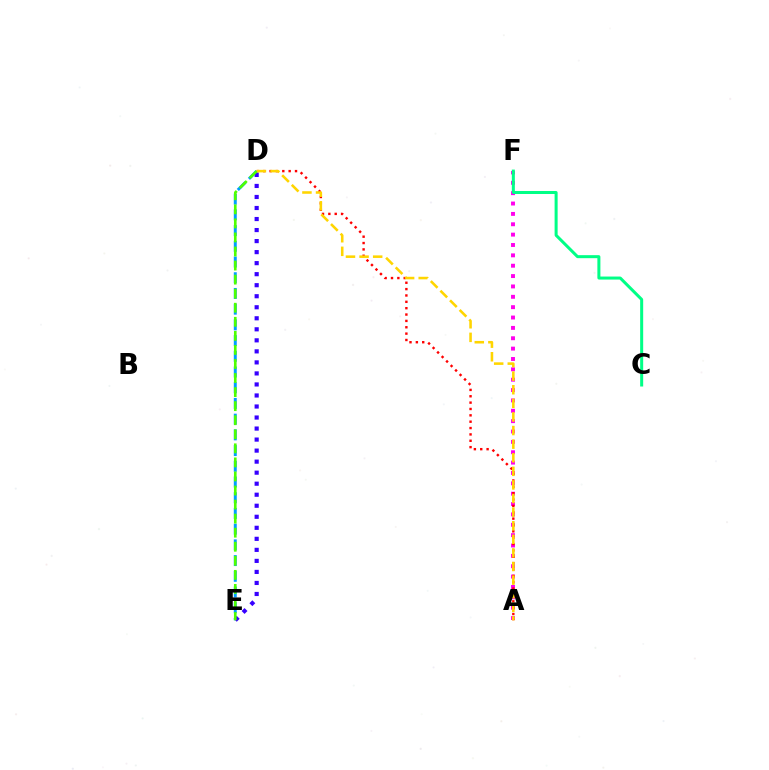{('D', 'E'): [{'color': '#009eff', 'line_style': 'dashed', 'thickness': 2.13}, {'color': '#3700ff', 'line_style': 'dotted', 'thickness': 3.0}, {'color': '#4fff00', 'line_style': 'dashed', 'thickness': 1.91}], ('A', 'F'): [{'color': '#ff00ed', 'line_style': 'dotted', 'thickness': 2.82}], ('A', 'D'): [{'color': '#ff0000', 'line_style': 'dotted', 'thickness': 1.73}, {'color': '#ffd500', 'line_style': 'dashed', 'thickness': 1.85}], ('C', 'F'): [{'color': '#00ff86', 'line_style': 'solid', 'thickness': 2.17}]}